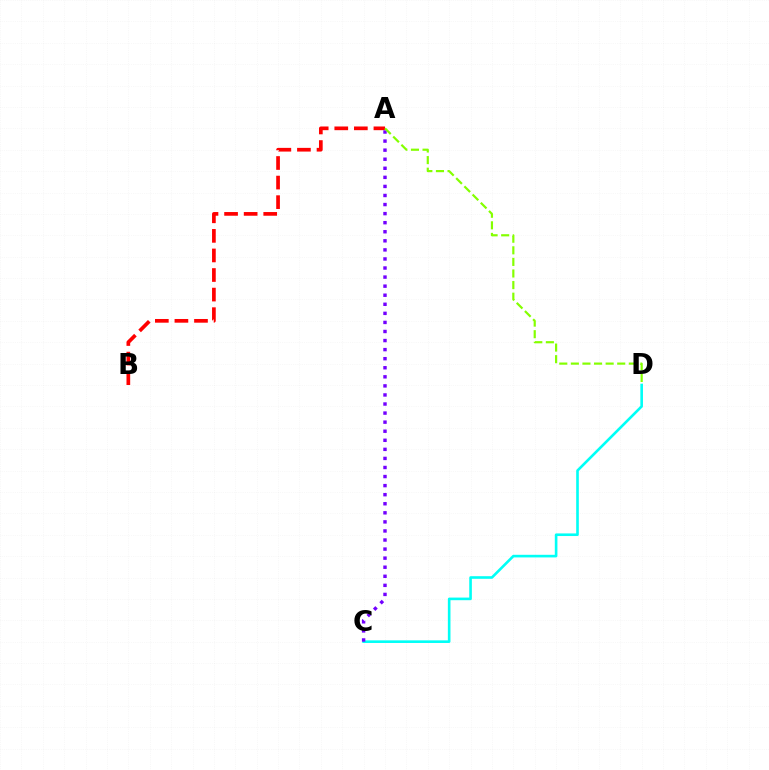{('C', 'D'): [{'color': '#00fff6', 'line_style': 'solid', 'thickness': 1.89}], ('A', 'B'): [{'color': '#ff0000', 'line_style': 'dashed', 'thickness': 2.66}], ('A', 'C'): [{'color': '#7200ff', 'line_style': 'dotted', 'thickness': 2.46}], ('A', 'D'): [{'color': '#84ff00', 'line_style': 'dashed', 'thickness': 1.57}]}